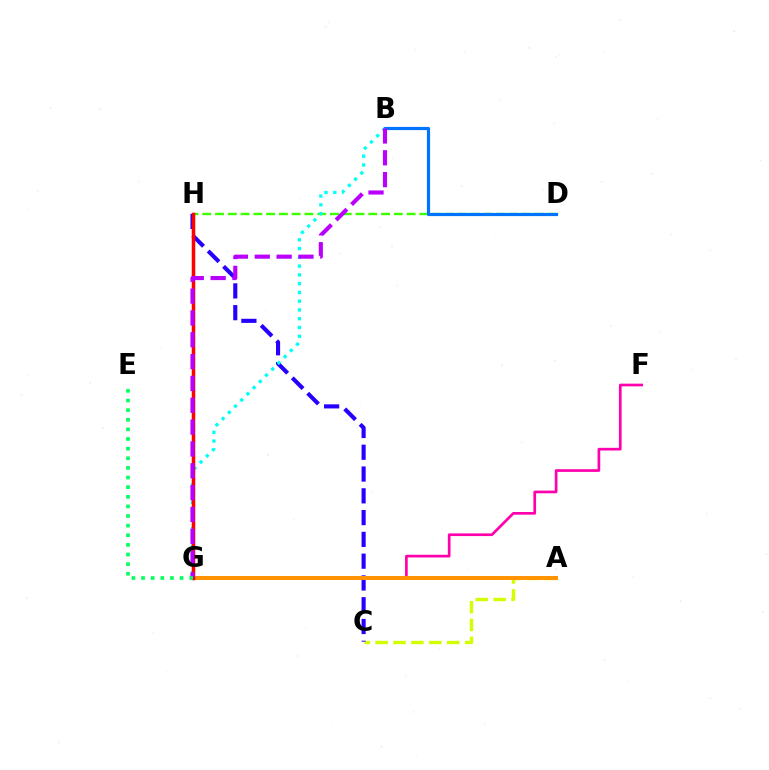{('D', 'H'): [{'color': '#3dff00', 'line_style': 'dashed', 'thickness': 1.73}], ('F', 'G'): [{'color': '#ff00ac', 'line_style': 'solid', 'thickness': 1.93}], ('A', 'C'): [{'color': '#d1ff00', 'line_style': 'dashed', 'thickness': 2.43}], ('C', 'H'): [{'color': '#2500ff', 'line_style': 'dashed', 'thickness': 2.96}], ('B', 'D'): [{'color': '#0074ff', 'line_style': 'solid', 'thickness': 2.3}], ('A', 'G'): [{'color': '#ff9400', 'line_style': 'solid', 'thickness': 2.88}], ('B', 'G'): [{'color': '#00fff6', 'line_style': 'dotted', 'thickness': 2.38}, {'color': '#b900ff', 'line_style': 'dashed', 'thickness': 2.97}], ('G', 'H'): [{'color': '#ff0000', 'line_style': 'solid', 'thickness': 2.52}], ('E', 'G'): [{'color': '#00ff5c', 'line_style': 'dotted', 'thickness': 2.62}]}